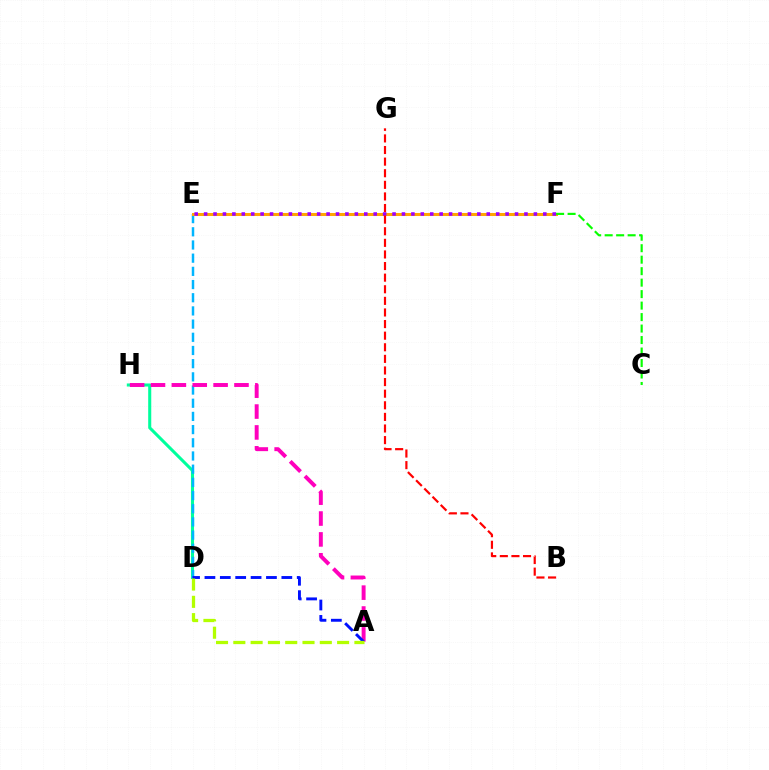{('D', 'H'): [{'color': '#00ff9d', 'line_style': 'solid', 'thickness': 2.2}], ('D', 'E'): [{'color': '#00b5ff', 'line_style': 'dashed', 'thickness': 1.79}], ('E', 'F'): [{'color': '#ffa500', 'line_style': 'solid', 'thickness': 2.18}, {'color': '#9b00ff', 'line_style': 'dotted', 'thickness': 2.56}], ('A', 'H'): [{'color': '#ff00bd', 'line_style': 'dashed', 'thickness': 2.84}], ('A', 'D'): [{'color': '#0010ff', 'line_style': 'dashed', 'thickness': 2.09}, {'color': '#b3ff00', 'line_style': 'dashed', 'thickness': 2.35}], ('C', 'F'): [{'color': '#08ff00', 'line_style': 'dashed', 'thickness': 1.56}], ('B', 'G'): [{'color': '#ff0000', 'line_style': 'dashed', 'thickness': 1.58}]}